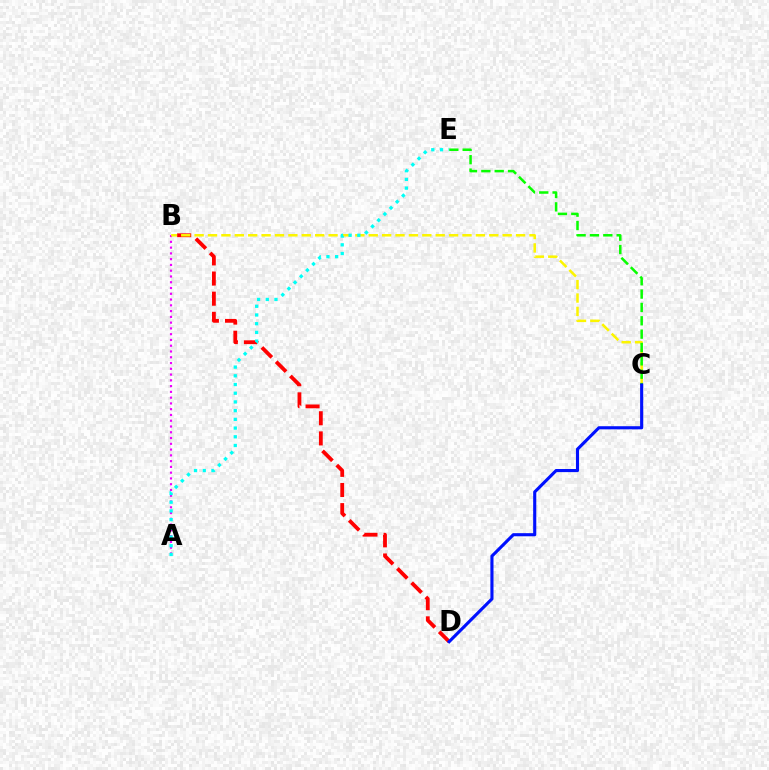{('B', 'D'): [{'color': '#ff0000', 'line_style': 'dashed', 'thickness': 2.74}], ('A', 'B'): [{'color': '#ee00ff', 'line_style': 'dotted', 'thickness': 1.57}], ('B', 'C'): [{'color': '#fcf500', 'line_style': 'dashed', 'thickness': 1.82}], ('C', 'E'): [{'color': '#08ff00', 'line_style': 'dashed', 'thickness': 1.81}], ('C', 'D'): [{'color': '#0010ff', 'line_style': 'solid', 'thickness': 2.24}], ('A', 'E'): [{'color': '#00fff6', 'line_style': 'dotted', 'thickness': 2.37}]}